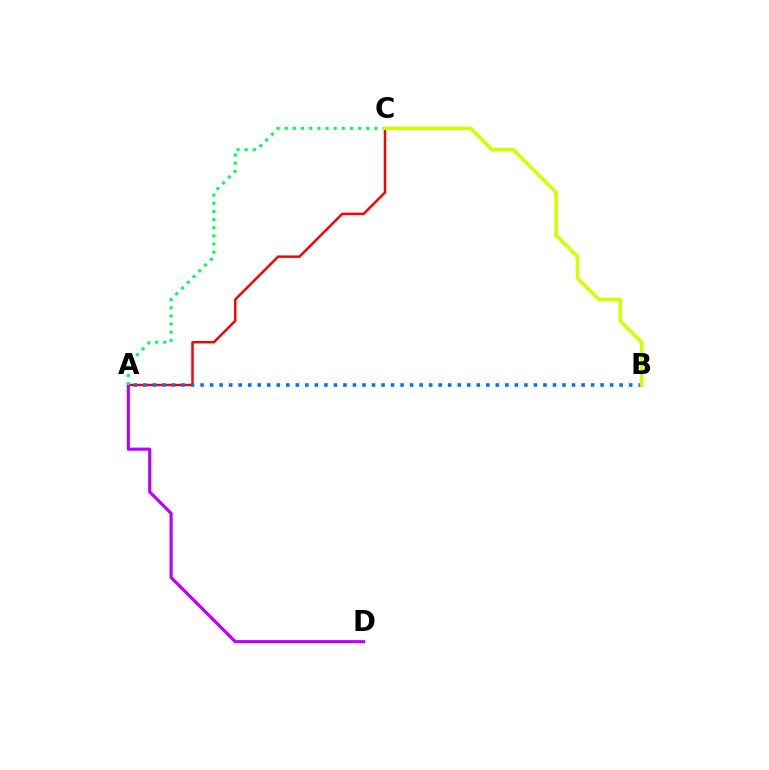{('A', 'C'): [{'color': '#ff0000', 'line_style': 'solid', 'thickness': 1.77}, {'color': '#00ff5c', 'line_style': 'dotted', 'thickness': 2.21}], ('A', 'D'): [{'color': '#b900ff', 'line_style': 'solid', 'thickness': 2.25}], ('A', 'B'): [{'color': '#0074ff', 'line_style': 'dotted', 'thickness': 2.59}], ('B', 'C'): [{'color': '#d1ff00', 'line_style': 'solid', 'thickness': 2.57}]}